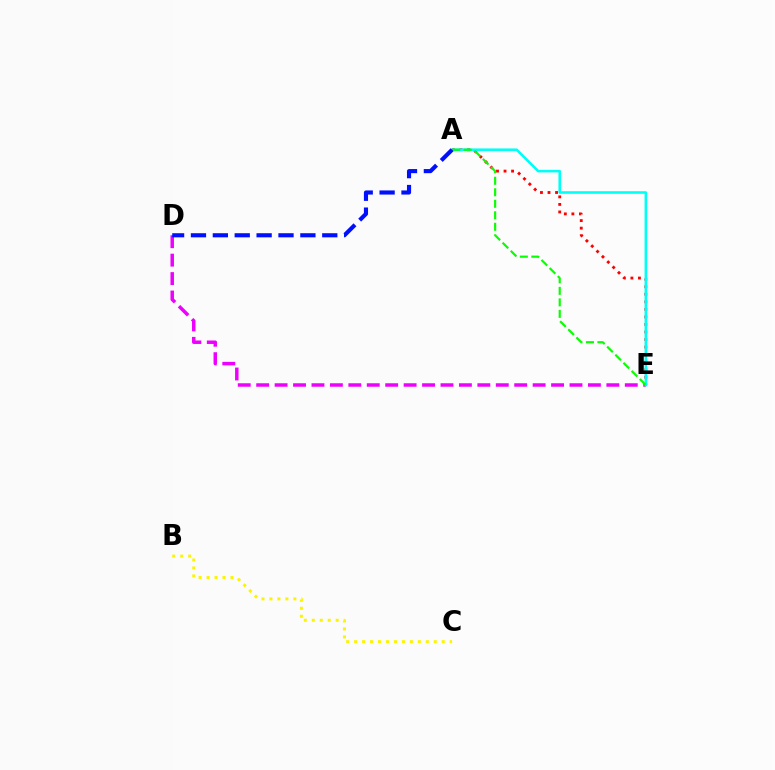{('D', 'E'): [{'color': '#ee00ff', 'line_style': 'dashed', 'thickness': 2.5}], ('A', 'E'): [{'color': '#ff0000', 'line_style': 'dotted', 'thickness': 2.05}, {'color': '#00fff6', 'line_style': 'solid', 'thickness': 1.86}, {'color': '#08ff00', 'line_style': 'dashed', 'thickness': 1.56}], ('A', 'D'): [{'color': '#0010ff', 'line_style': 'dashed', 'thickness': 2.97}], ('B', 'C'): [{'color': '#fcf500', 'line_style': 'dotted', 'thickness': 2.16}]}